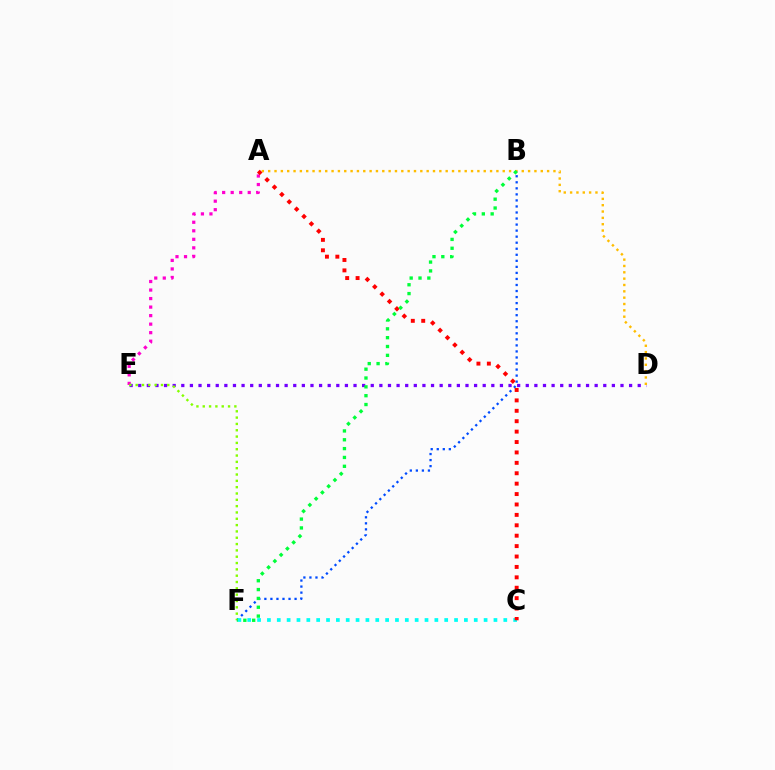{('A', 'E'): [{'color': '#ff00cf', 'line_style': 'dotted', 'thickness': 2.32}], ('D', 'E'): [{'color': '#7200ff', 'line_style': 'dotted', 'thickness': 2.34}], ('A', 'D'): [{'color': '#ffbd00', 'line_style': 'dotted', 'thickness': 1.72}], ('B', 'F'): [{'color': '#004bff', 'line_style': 'dotted', 'thickness': 1.64}, {'color': '#00ff39', 'line_style': 'dotted', 'thickness': 2.4}], ('C', 'F'): [{'color': '#00fff6', 'line_style': 'dotted', 'thickness': 2.68}], ('E', 'F'): [{'color': '#84ff00', 'line_style': 'dotted', 'thickness': 1.72}], ('A', 'C'): [{'color': '#ff0000', 'line_style': 'dotted', 'thickness': 2.83}]}